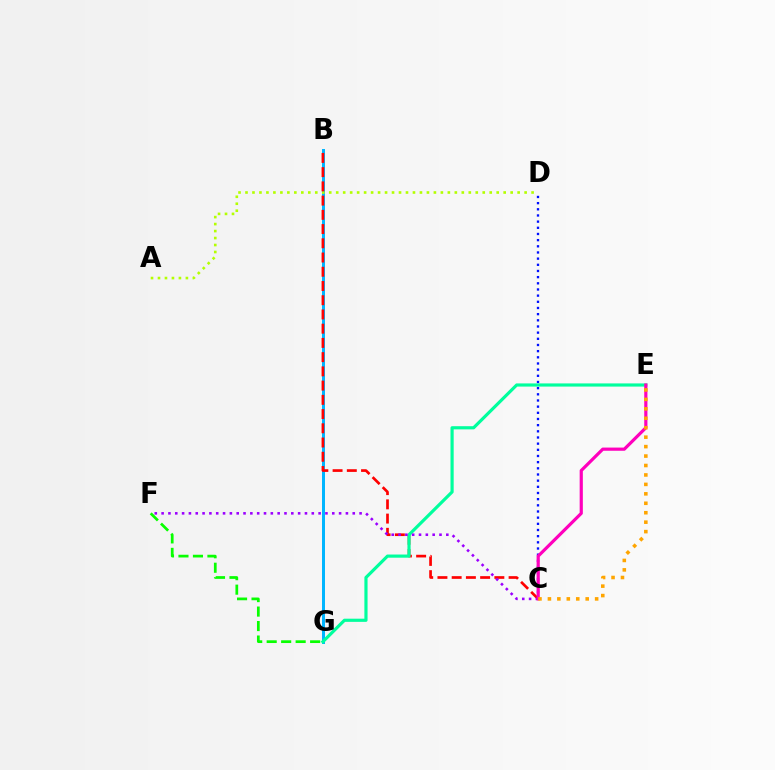{('F', 'G'): [{'color': '#08ff00', 'line_style': 'dashed', 'thickness': 1.97}], ('C', 'D'): [{'color': '#0010ff', 'line_style': 'dotted', 'thickness': 1.68}], ('B', 'G'): [{'color': '#00b5ff', 'line_style': 'solid', 'thickness': 2.15}], ('A', 'D'): [{'color': '#b3ff00', 'line_style': 'dotted', 'thickness': 1.9}], ('B', 'C'): [{'color': '#ff0000', 'line_style': 'dashed', 'thickness': 1.93}], ('E', 'G'): [{'color': '#00ff9d', 'line_style': 'solid', 'thickness': 2.28}], ('C', 'F'): [{'color': '#9b00ff', 'line_style': 'dotted', 'thickness': 1.85}], ('C', 'E'): [{'color': '#ff00bd', 'line_style': 'solid', 'thickness': 2.29}, {'color': '#ffa500', 'line_style': 'dotted', 'thickness': 2.57}]}